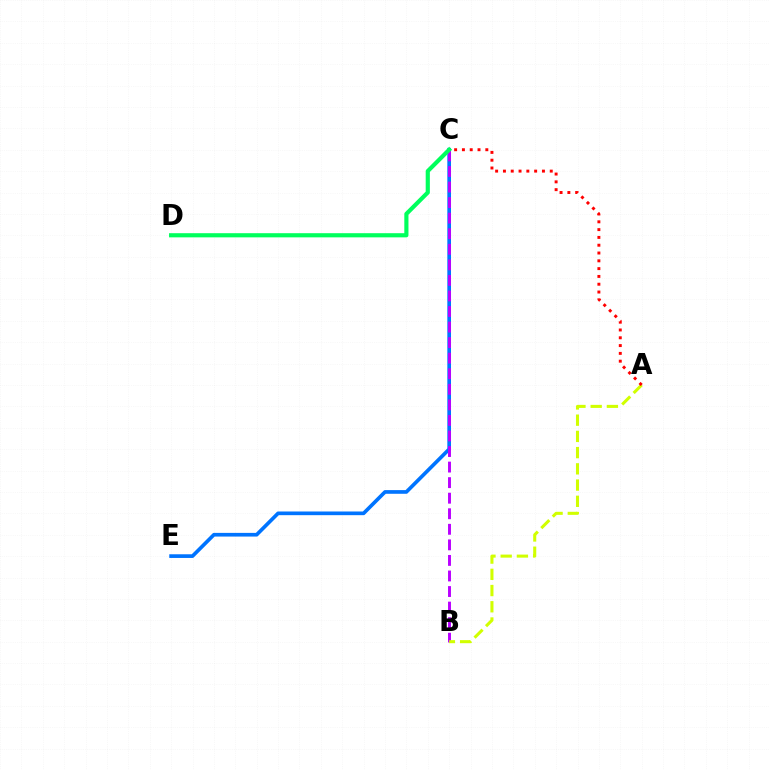{('C', 'E'): [{'color': '#0074ff', 'line_style': 'solid', 'thickness': 2.65}], ('B', 'C'): [{'color': '#b900ff', 'line_style': 'dashed', 'thickness': 2.11}], ('A', 'B'): [{'color': '#d1ff00', 'line_style': 'dashed', 'thickness': 2.2}], ('A', 'C'): [{'color': '#ff0000', 'line_style': 'dotted', 'thickness': 2.12}], ('C', 'D'): [{'color': '#00ff5c', 'line_style': 'solid', 'thickness': 2.99}]}